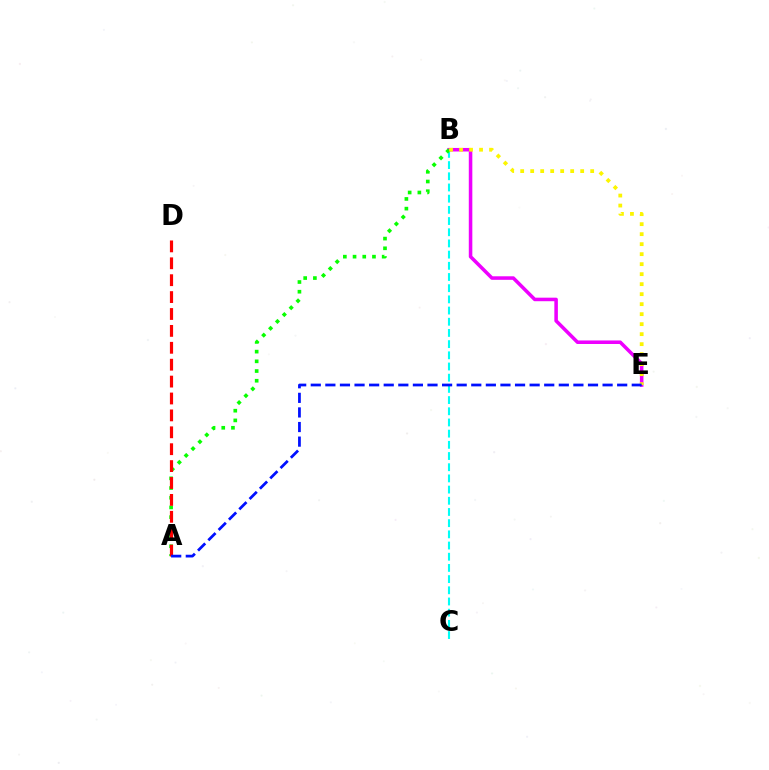{('B', 'E'): [{'color': '#ee00ff', 'line_style': 'solid', 'thickness': 2.55}, {'color': '#fcf500', 'line_style': 'dotted', 'thickness': 2.72}], ('B', 'C'): [{'color': '#00fff6', 'line_style': 'dashed', 'thickness': 1.52}], ('A', 'B'): [{'color': '#08ff00', 'line_style': 'dotted', 'thickness': 2.64}], ('A', 'D'): [{'color': '#ff0000', 'line_style': 'dashed', 'thickness': 2.3}], ('A', 'E'): [{'color': '#0010ff', 'line_style': 'dashed', 'thickness': 1.98}]}